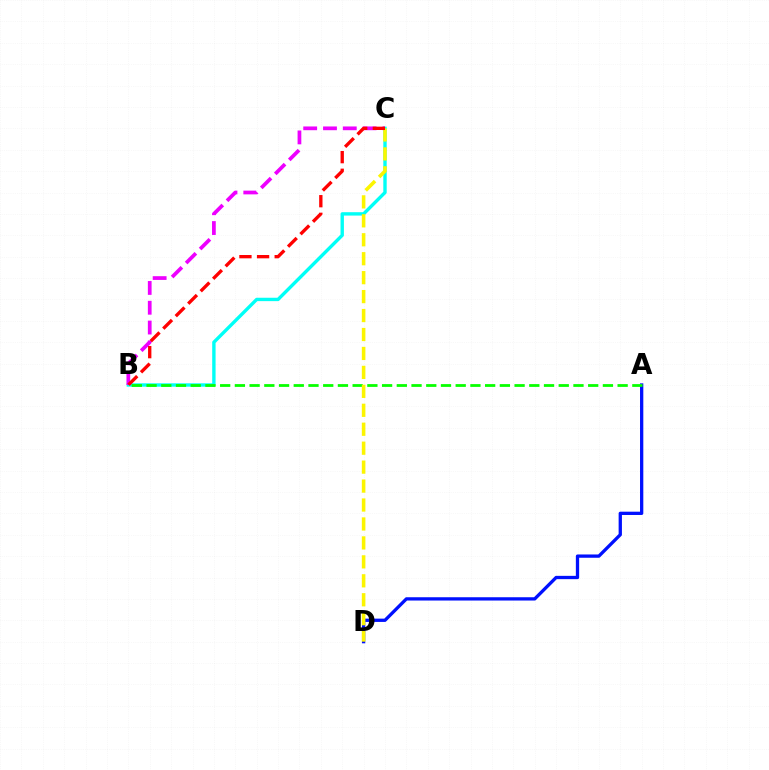{('A', 'D'): [{'color': '#0010ff', 'line_style': 'solid', 'thickness': 2.37}], ('B', 'C'): [{'color': '#00fff6', 'line_style': 'solid', 'thickness': 2.43}, {'color': '#ee00ff', 'line_style': 'dashed', 'thickness': 2.69}, {'color': '#ff0000', 'line_style': 'dashed', 'thickness': 2.4}], ('A', 'B'): [{'color': '#08ff00', 'line_style': 'dashed', 'thickness': 2.0}], ('C', 'D'): [{'color': '#fcf500', 'line_style': 'dashed', 'thickness': 2.57}]}